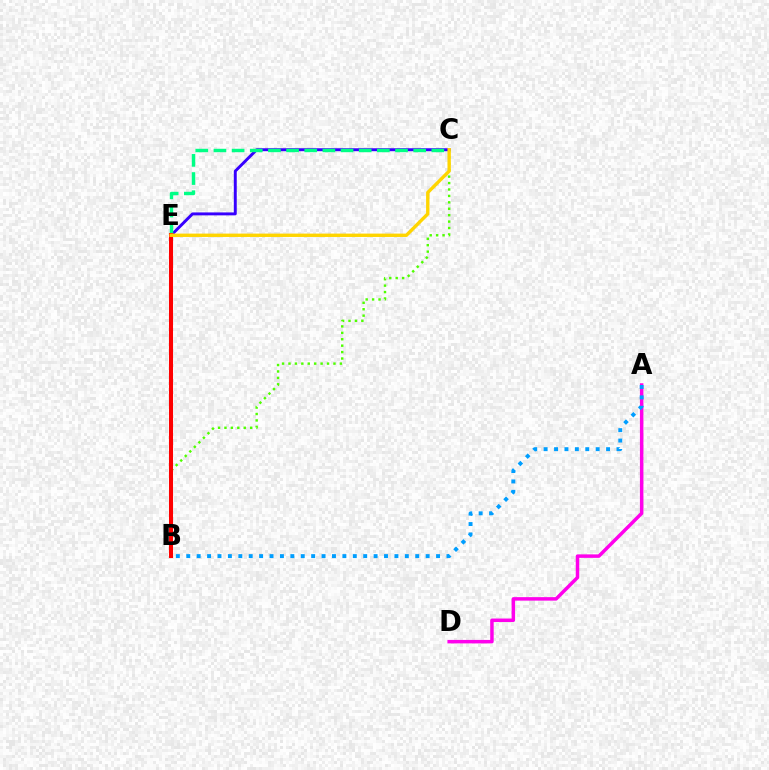{('A', 'D'): [{'color': '#ff00ed', 'line_style': 'solid', 'thickness': 2.51}], ('B', 'C'): [{'color': '#4fff00', 'line_style': 'dotted', 'thickness': 1.75}], ('C', 'E'): [{'color': '#3700ff', 'line_style': 'solid', 'thickness': 2.12}, {'color': '#00ff86', 'line_style': 'dashed', 'thickness': 2.47}, {'color': '#ffd500', 'line_style': 'solid', 'thickness': 2.43}], ('A', 'B'): [{'color': '#009eff', 'line_style': 'dotted', 'thickness': 2.83}], ('B', 'E'): [{'color': '#ff0000', 'line_style': 'solid', 'thickness': 2.91}]}